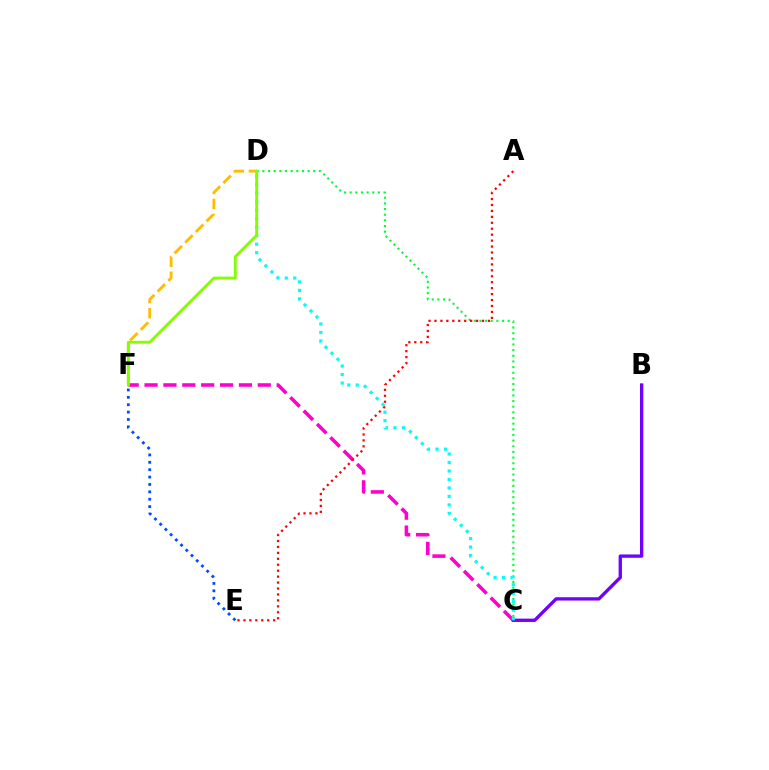{('C', 'F'): [{'color': '#ff00cf', 'line_style': 'dashed', 'thickness': 2.56}], ('B', 'C'): [{'color': '#7200ff', 'line_style': 'solid', 'thickness': 2.39}], ('C', 'D'): [{'color': '#00ff39', 'line_style': 'dotted', 'thickness': 1.54}, {'color': '#00fff6', 'line_style': 'dotted', 'thickness': 2.31}], ('D', 'F'): [{'color': '#ffbd00', 'line_style': 'dashed', 'thickness': 2.05}, {'color': '#84ff00', 'line_style': 'solid', 'thickness': 2.07}], ('A', 'E'): [{'color': '#ff0000', 'line_style': 'dotted', 'thickness': 1.61}], ('E', 'F'): [{'color': '#004bff', 'line_style': 'dotted', 'thickness': 2.01}]}